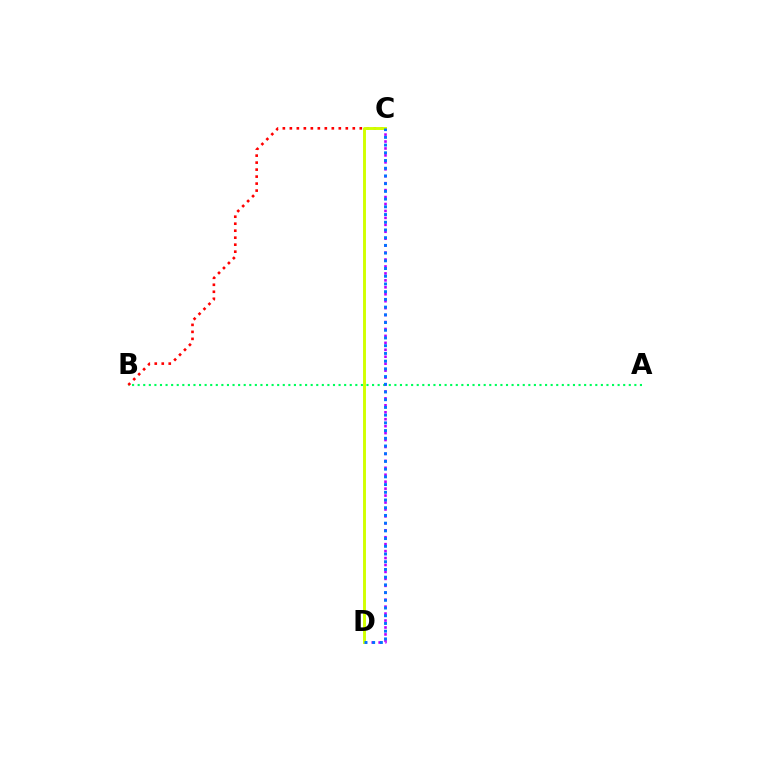{('A', 'B'): [{'color': '#00ff5c', 'line_style': 'dotted', 'thickness': 1.52}], ('C', 'D'): [{'color': '#b900ff', 'line_style': 'dotted', 'thickness': 1.89}, {'color': '#d1ff00', 'line_style': 'solid', 'thickness': 2.1}, {'color': '#0074ff', 'line_style': 'dotted', 'thickness': 2.1}], ('B', 'C'): [{'color': '#ff0000', 'line_style': 'dotted', 'thickness': 1.9}]}